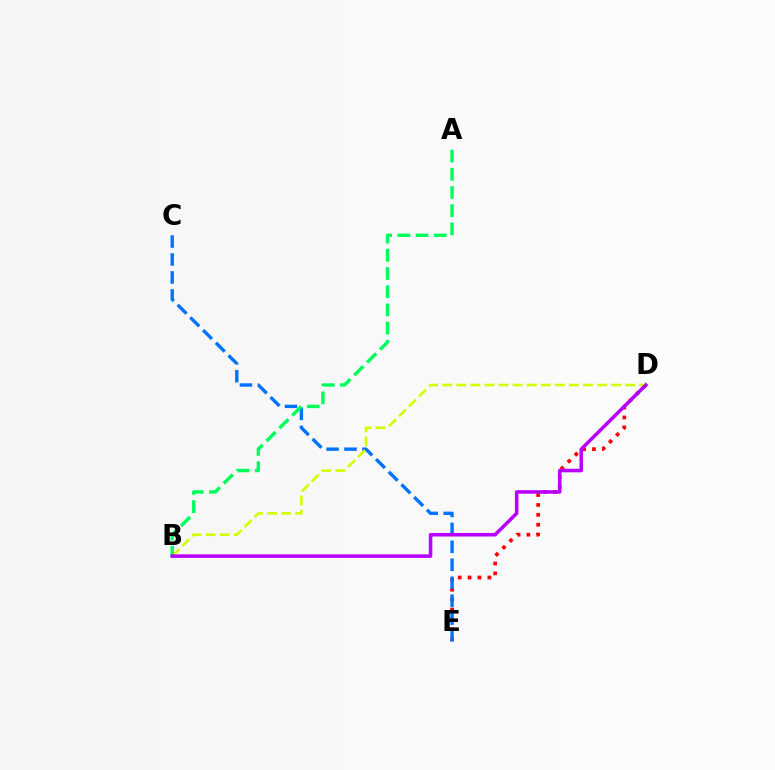{('D', 'E'): [{'color': '#ff0000', 'line_style': 'dotted', 'thickness': 2.69}], ('C', 'E'): [{'color': '#0074ff', 'line_style': 'dashed', 'thickness': 2.44}], ('B', 'D'): [{'color': '#d1ff00', 'line_style': 'dashed', 'thickness': 1.91}, {'color': '#b900ff', 'line_style': 'solid', 'thickness': 2.55}], ('A', 'B'): [{'color': '#00ff5c', 'line_style': 'dashed', 'thickness': 2.47}]}